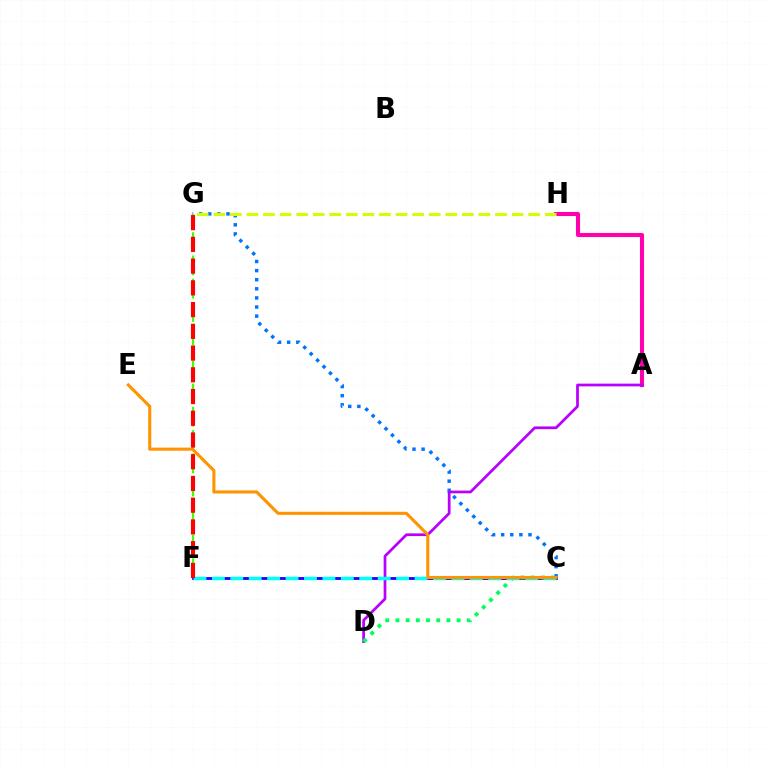{('C', 'G'): [{'color': '#0074ff', 'line_style': 'dotted', 'thickness': 2.47}], ('A', 'H'): [{'color': '#ff00ac', 'line_style': 'solid', 'thickness': 2.94}], ('C', 'F'): [{'color': '#2500ff', 'line_style': 'solid', 'thickness': 2.06}, {'color': '#00fff6', 'line_style': 'dashed', 'thickness': 2.5}], ('F', 'G'): [{'color': '#3dff00', 'line_style': 'dashed', 'thickness': 1.58}, {'color': '#ff0000', 'line_style': 'dashed', 'thickness': 2.95}], ('A', 'D'): [{'color': '#b900ff', 'line_style': 'solid', 'thickness': 1.97}], ('C', 'D'): [{'color': '#00ff5c', 'line_style': 'dotted', 'thickness': 2.77}], ('G', 'H'): [{'color': '#d1ff00', 'line_style': 'dashed', 'thickness': 2.25}], ('C', 'E'): [{'color': '#ff9400', 'line_style': 'solid', 'thickness': 2.23}]}